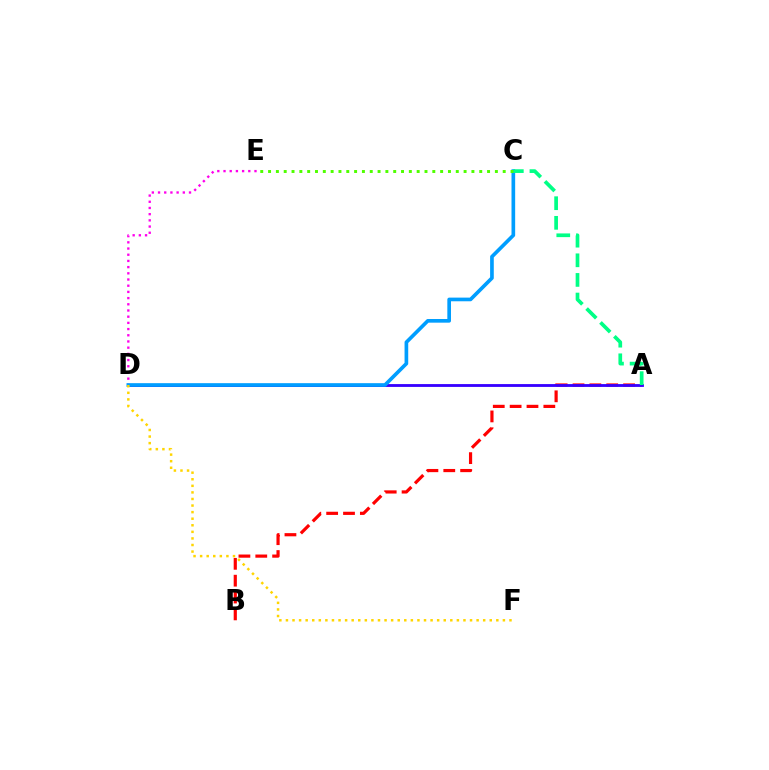{('A', 'B'): [{'color': '#ff0000', 'line_style': 'dashed', 'thickness': 2.29}], ('A', 'D'): [{'color': '#3700ff', 'line_style': 'solid', 'thickness': 2.04}], ('D', 'E'): [{'color': '#ff00ed', 'line_style': 'dotted', 'thickness': 1.68}], ('C', 'D'): [{'color': '#009eff', 'line_style': 'solid', 'thickness': 2.64}], ('A', 'C'): [{'color': '#00ff86', 'line_style': 'dashed', 'thickness': 2.67}], ('C', 'E'): [{'color': '#4fff00', 'line_style': 'dotted', 'thickness': 2.13}], ('D', 'F'): [{'color': '#ffd500', 'line_style': 'dotted', 'thickness': 1.79}]}